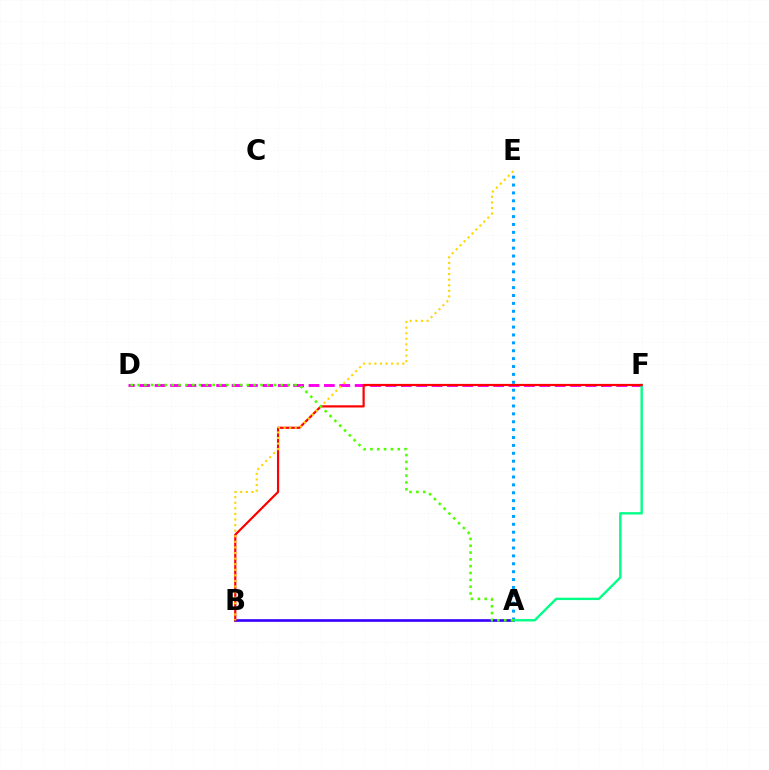{('D', 'F'): [{'color': '#ff00ed', 'line_style': 'dashed', 'thickness': 2.09}], ('A', 'E'): [{'color': '#009eff', 'line_style': 'dotted', 'thickness': 2.14}], ('A', 'B'): [{'color': '#3700ff', 'line_style': 'solid', 'thickness': 1.91}], ('A', 'F'): [{'color': '#00ff86', 'line_style': 'solid', 'thickness': 1.71}], ('B', 'F'): [{'color': '#ff0000', 'line_style': 'solid', 'thickness': 1.58}], ('B', 'E'): [{'color': '#ffd500', 'line_style': 'dotted', 'thickness': 1.52}], ('A', 'D'): [{'color': '#4fff00', 'line_style': 'dotted', 'thickness': 1.85}]}